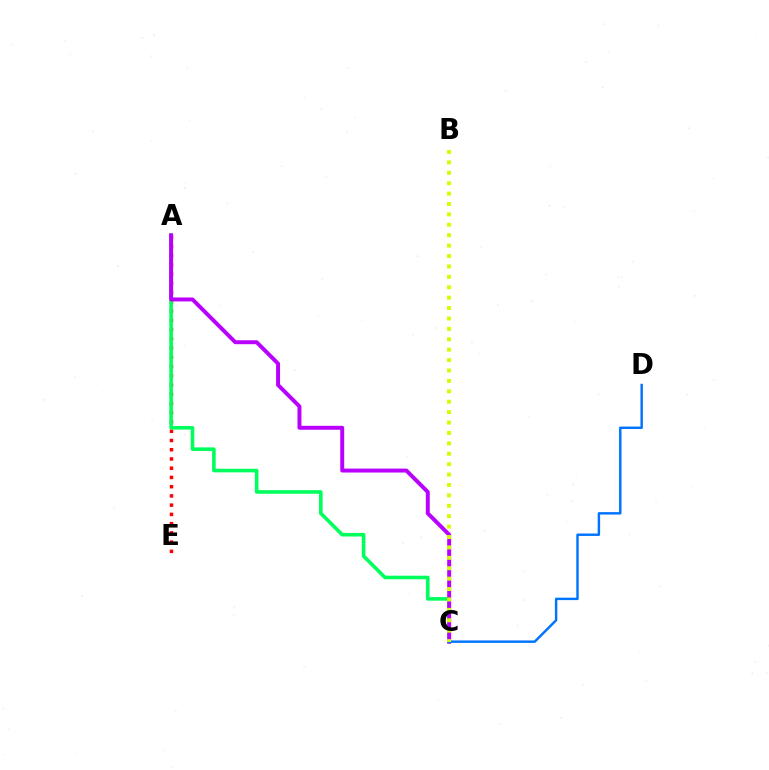{('A', 'E'): [{'color': '#ff0000', 'line_style': 'dotted', 'thickness': 2.51}], ('A', 'C'): [{'color': '#00ff5c', 'line_style': 'solid', 'thickness': 2.59}, {'color': '#b900ff', 'line_style': 'solid', 'thickness': 2.84}], ('C', 'D'): [{'color': '#0074ff', 'line_style': 'solid', 'thickness': 1.76}], ('B', 'C'): [{'color': '#d1ff00', 'line_style': 'dotted', 'thickness': 2.83}]}